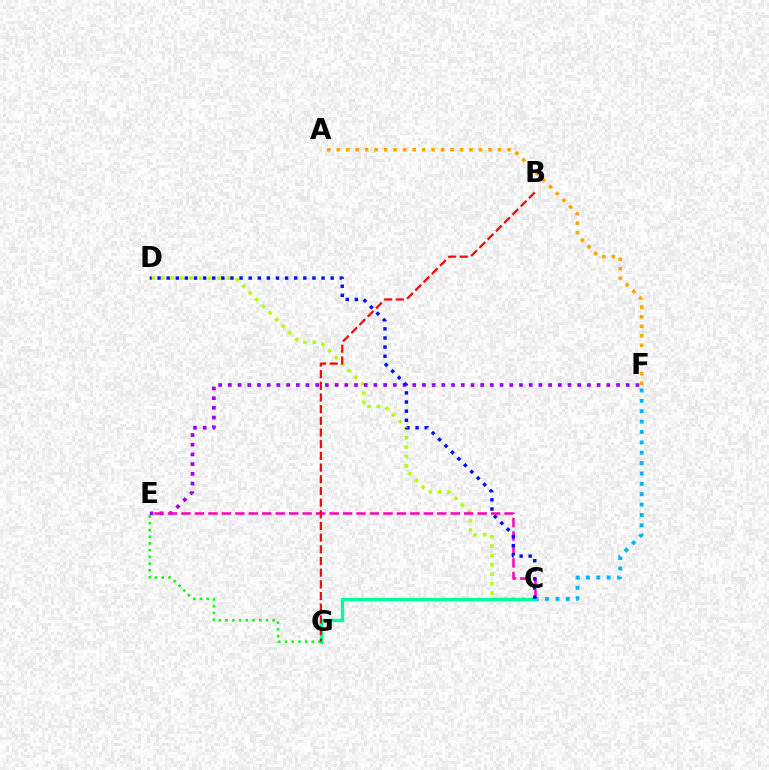{('E', 'G'): [{'color': '#08ff00', 'line_style': 'dotted', 'thickness': 1.83}], ('C', 'D'): [{'color': '#b3ff00', 'line_style': 'dotted', 'thickness': 2.55}, {'color': '#0010ff', 'line_style': 'dotted', 'thickness': 2.48}], ('C', 'F'): [{'color': '#00b5ff', 'line_style': 'dotted', 'thickness': 2.82}], ('E', 'F'): [{'color': '#9b00ff', 'line_style': 'dotted', 'thickness': 2.64}], ('C', 'E'): [{'color': '#ff00bd', 'line_style': 'dashed', 'thickness': 1.83}], ('C', 'G'): [{'color': '#00ff9d', 'line_style': 'solid', 'thickness': 2.38}], ('B', 'G'): [{'color': '#ff0000', 'line_style': 'dashed', 'thickness': 1.59}], ('A', 'F'): [{'color': '#ffa500', 'line_style': 'dotted', 'thickness': 2.58}]}